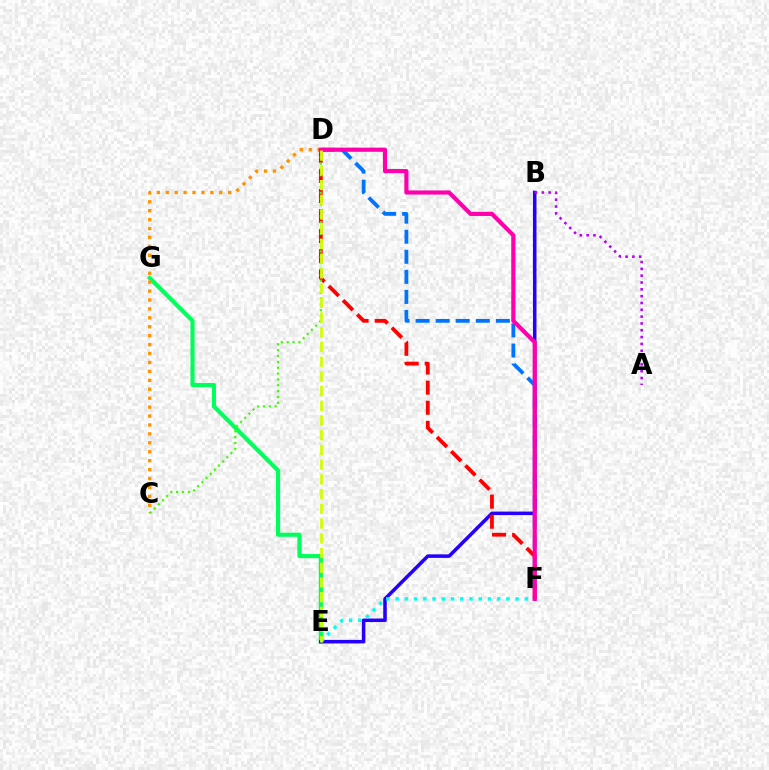{('D', 'F'): [{'color': '#0074ff', 'line_style': 'dashed', 'thickness': 2.73}, {'color': '#ff0000', 'line_style': 'dashed', 'thickness': 2.73}, {'color': '#ff00ac', 'line_style': 'solid', 'thickness': 2.99}], ('E', 'G'): [{'color': '#00ff5c', 'line_style': 'solid', 'thickness': 2.97}], ('B', 'E'): [{'color': '#2500ff', 'line_style': 'solid', 'thickness': 2.55}], ('E', 'F'): [{'color': '#00fff6', 'line_style': 'dotted', 'thickness': 2.51}], ('C', 'D'): [{'color': '#ff9400', 'line_style': 'dotted', 'thickness': 2.43}, {'color': '#3dff00', 'line_style': 'dotted', 'thickness': 1.59}], ('A', 'B'): [{'color': '#b900ff', 'line_style': 'dotted', 'thickness': 1.85}], ('D', 'E'): [{'color': '#d1ff00', 'line_style': 'dashed', 'thickness': 2.0}]}